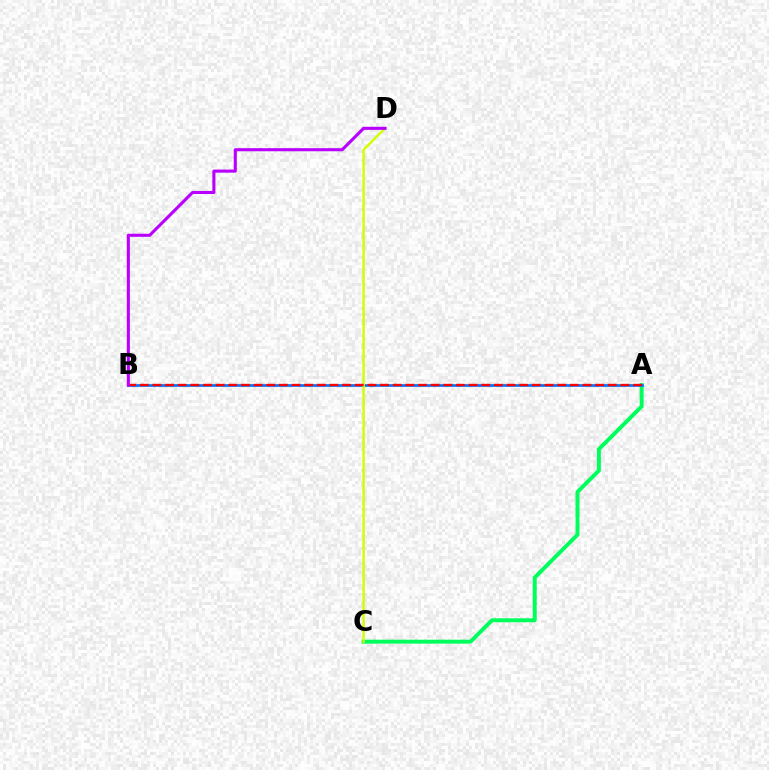{('A', 'C'): [{'color': '#00ff5c', 'line_style': 'solid', 'thickness': 2.85}], ('A', 'B'): [{'color': '#0074ff', 'line_style': 'solid', 'thickness': 1.94}, {'color': '#ff0000', 'line_style': 'dashed', 'thickness': 1.72}], ('C', 'D'): [{'color': '#d1ff00', 'line_style': 'solid', 'thickness': 1.74}], ('B', 'D'): [{'color': '#b900ff', 'line_style': 'solid', 'thickness': 2.22}]}